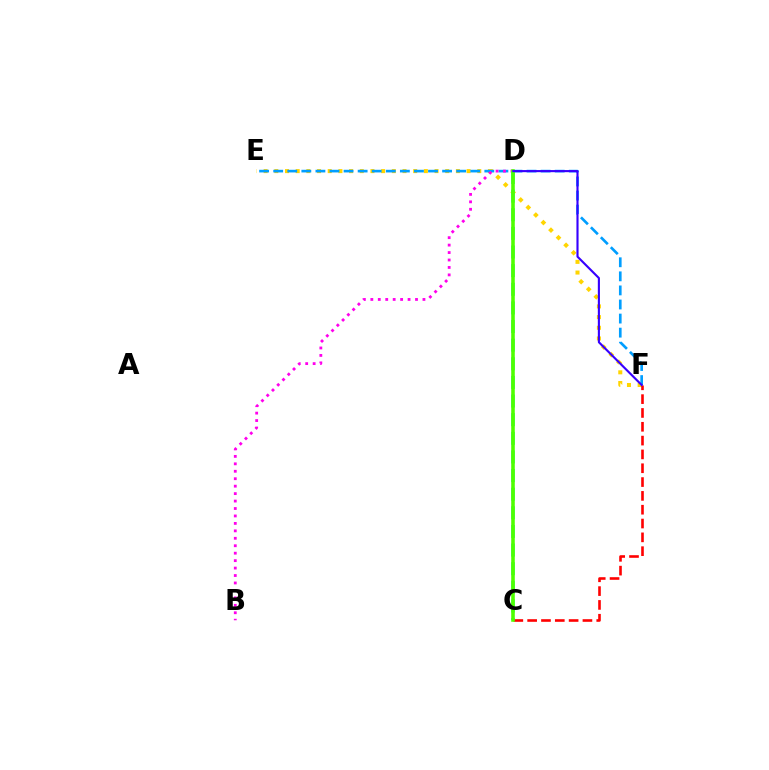{('E', 'F'): [{'color': '#ffd500', 'line_style': 'dotted', 'thickness': 2.9}, {'color': '#009eff', 'line_style': 'dashed', 'thickness': 1.91}], ('C', 'F'): [{'color': '#ff0000', 'line_style': 'dashed', 'thickness': 1.88}], ('B', 'D'): [{'color': '#ff00ed', 'line_style': 'dotted', 'thickness': 2.02}], ('C', 'D'): [{'color': '#00ff86', 'line_style': 'dashed', 'thickness': 2.53}, {'color': '#4fff00', 'line_style': 'solid', 'thickness': 2.57}], ('D', 'F'): [{'color': '#3700ff', 'line_style': 'solid', 'thickness': 1.53}]}